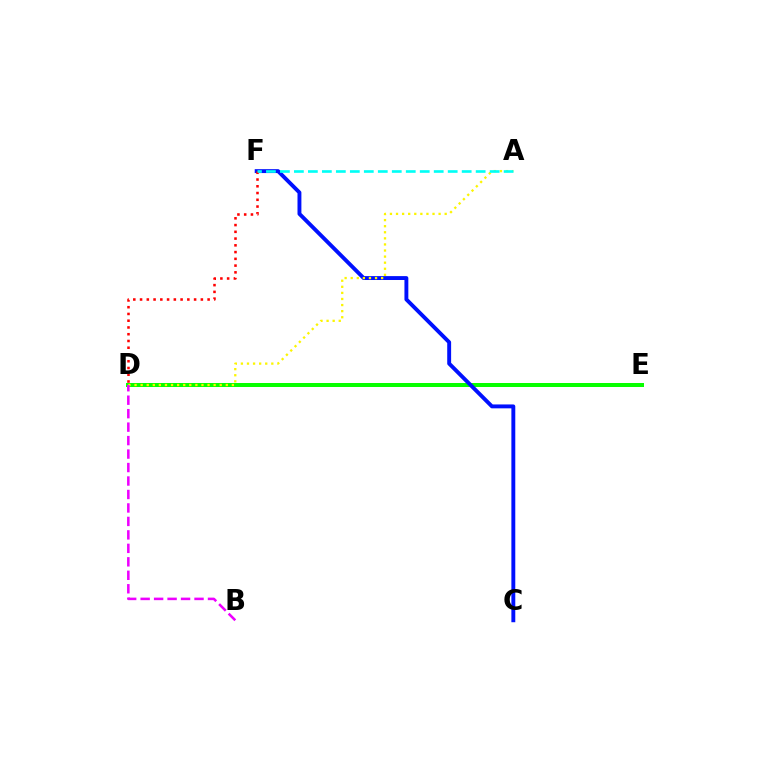{('D', 'E'): [{'color': '#08ff00', 'line_style': 'solid', 'thickness': 2.88}], ('C', 'F'): [{'color': '#0010ff', 'line_style': 'solid', 'thickness': 2.81}], ('D', 'F'): [{'color': '#ff0000', 'line_style': 'dotted', 'thickness': 1.84}], ('A', 'D'): [{'color': '#fcf500', 'line_style': 'dotted', 'thickness': 1.65}], ('A', 'F'): [{'color': '#00fff6', 'line_style': 'dashed', 'thickness': 1.9}], ('B', 'D'): [{'color': '#ee00ff', 'line_style': 'dashed', 'thickness': 1.83}]}